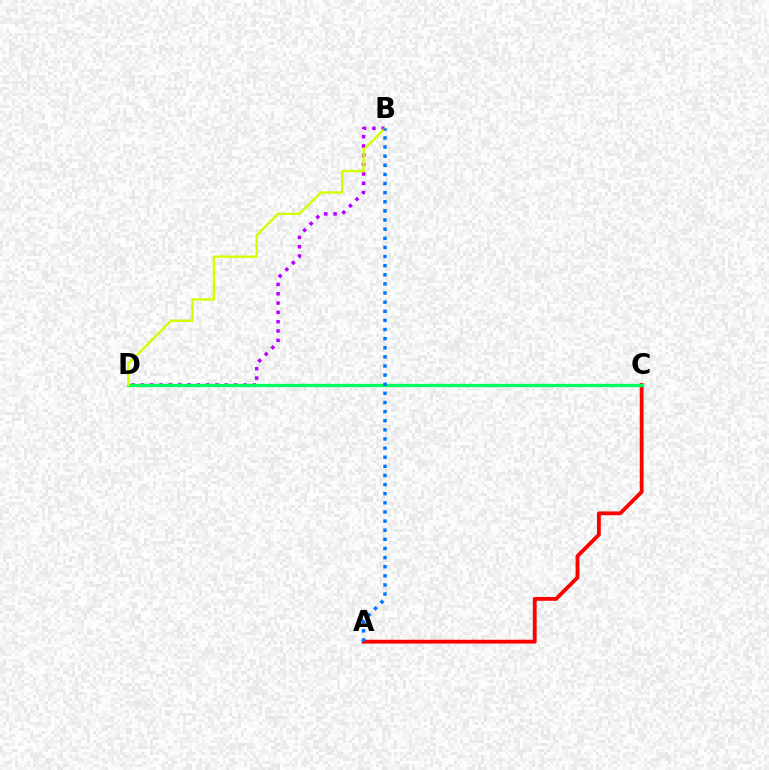{('B', 'D'): [{'color': '#b900ff', 'line_style': 'dotted', 'thickness': 2.53}, {'color': '#d1ff00', 'line_style': 'solid', 'thickness': 1.7}], ('A', 'C'): [{'color': '#ff0000', 'line_style': 'solid', 'thickness': 2.75}], ('C', 'D'): [{'color': '#00ff5c', 'line_style': 'solid', 'thickness': 2.37}], ('A', 'B'): [{'color': '#0074ff', 'line_style': 'dotted', 'thickness': 2.48}]}